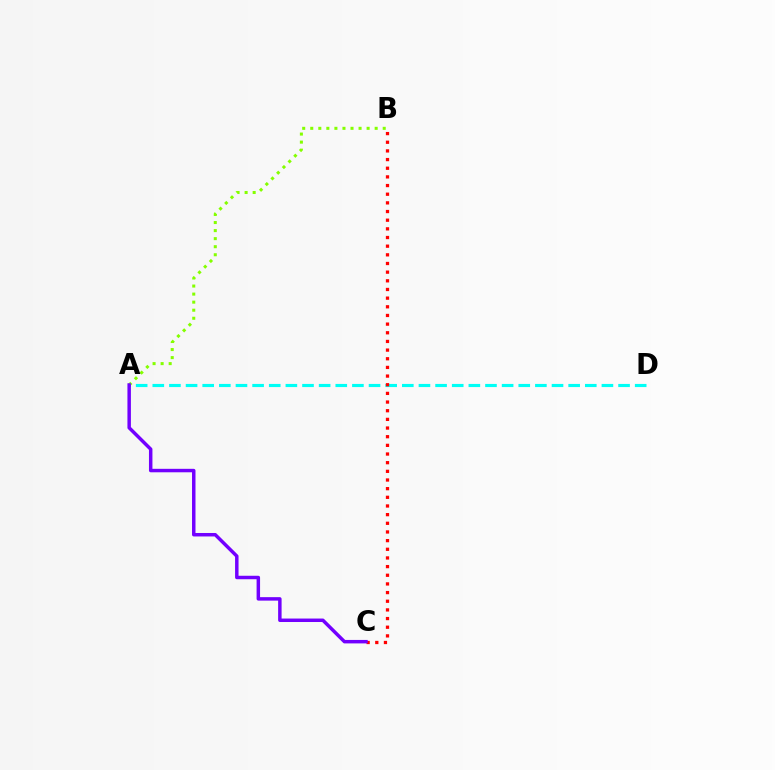{('A', 'B'): [{'color': '#84ff00', 'line_style': 'dotted', 'thickness': 2.19}], ('A', 'D'): [{'color': '#00fff6', 'line_style': 'dashed', 'thickness': 2.26}], ('B', 'C'): [{'color': '#ff0000', 'line_style': 'dotted', 'thickness': 2.35}], ('A', 'C'): [{'color': '#7200ff', 'line_style': 'solid', 'thickness': 2.5}]}